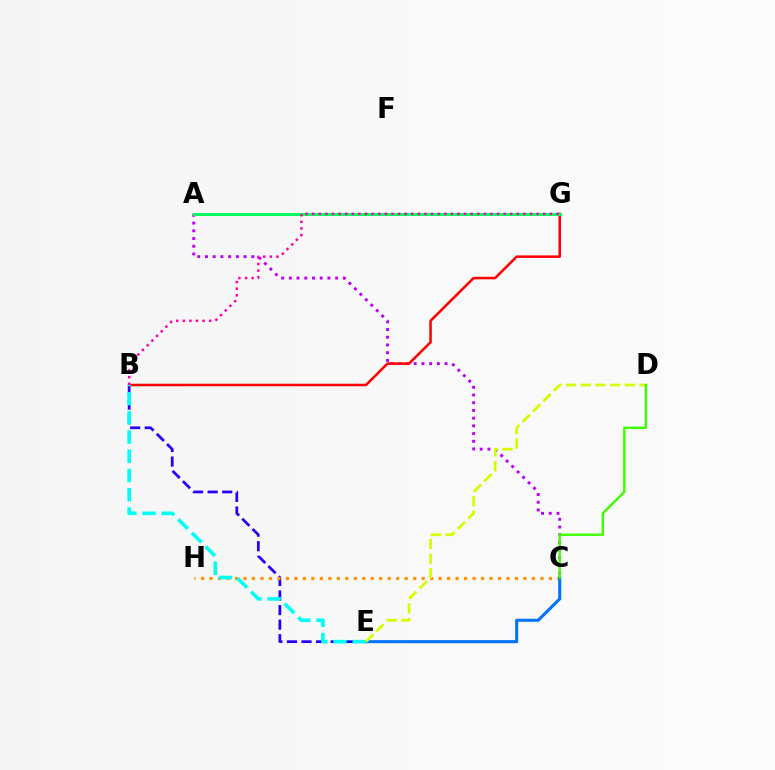{('B', 'E'): [{'color': '#2500ff', 'line_style': 'dashed', 'thickness': 1.98}, {'color': '#00fff6', 'line_style': 'dashed', 'thickness': 2.61}], ('C', 'H'): [{'color': '#ff9400', 'line_style': 'dotted', 'thickness': 2.3}], ('A', 'C'): [{'color': '#b900ff', 'line_style': 'dotted', 'thickness': 2.1}], ('C', 'E'): [{'color': '#0074ff', 'line_style': 'solid', 'thickness': 2.21}], ('B', 'G'): [{'color': '#ff0000', 'line_style': 'solid', 'thickness': 1.83}, {'color': '#ff00ac', 'line_style': 'dotted', 'thickness': 1.79}], ('D', 'E'): [{'color': '#d1ff00', 'line_style': 'dashed', 'thickness': 1.99}], ('A', 'G'): [{'color': '#00ff5c', 'line_style': 'solid', 'thickness': 2.13}], ('C', 'D'): [{'color': '#3dff00', 'line_style': 'solid', 'thickness': 1.74}]}